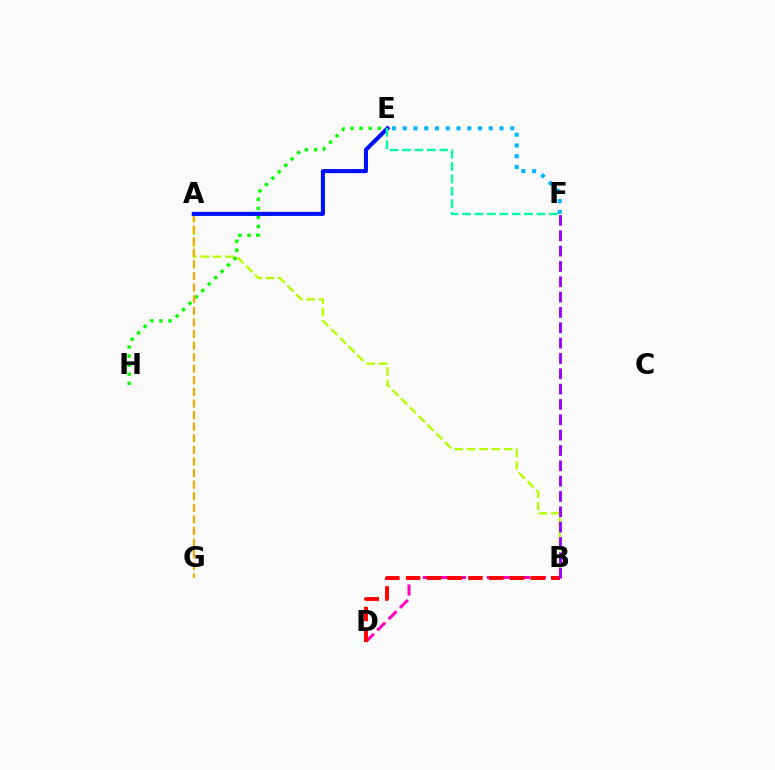{('E', 'H'): [{'color': '#08ff00', 'line_style': 'dotted', 'thickness': 2.46}], ('B', 'D'): [{'color': '#ff00bd', 'line_style': 'dashed', 'thickness': 2.17}, {'color': '#ff0000', 'line_style': 'dashed', 'thickness': 2.82}], ('E', 'F'): [{'color': '#00b5ff', 'line_style': 'dotted', 'thickness': 2.92}, {'color': '#00ff9d', 'line_style': 'dashed', 'thickness': 1.68}], ('A', 'B'): [{'color': '#b3ff00', 'line_style': 'dashed', 'thickness': 1.68}], ('A', 'G'): [{'color': '#ffa500', 'line_style': 'dashed', 'thickness': 1.57}], ('A', 'E'): [{'color': '#0010ff', 'line_style': 'solid', 'thickness': 2.94}], ('B', 'F'): [{'color': '#9b00ff', 'line_style': 'dashed', 'thickness': 2.08}]}